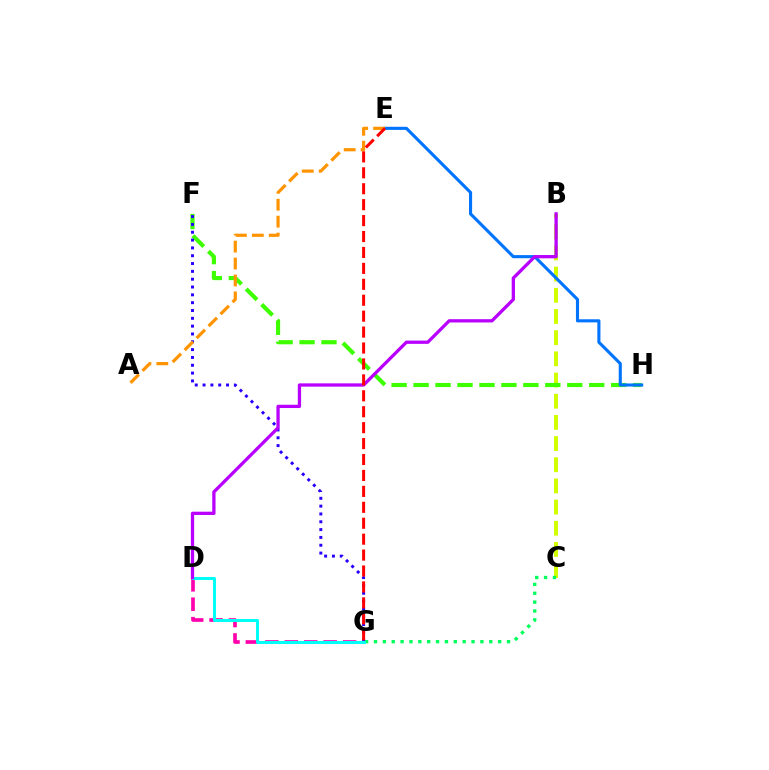{('B', 'C'): [{'color': '#d1ff00', 'line_style': 'dashed', 'thickness': 2.88}], ('F', 'H'): [{'color': '#3dff00', 'line_style': 'dashed', 'thickness': 2.98}], ('E', 'H'): [{'color': '#0074ff', 'line_style': 'solid', 'thickness': 2.24}], ('D', 'G'): [{'color': '#ff00ac', 'line_style': 'dashed', 'thickness': 2.64}, {'color': '#00fff6', 'line_style': 'solid', 'thickness': 2.16}], ('F', 'G'): [{'color': '#2500ff', 'line_style': 'dotted', 'thickness': 2.13}], ('C', 'G'): [{'color': '#00ff5c', 'line_style': 'dotted', 'thickness': 2.41}], ('B', 'D'): [{'color': '#b900ff', 'line_style': 'solid', 'thickness': 2.36}], ('A', 'E'): [{'color': '#ff9400', 'line_style': 'dashed', 'thickness': 2.3}], ('E', 'G'): [{'color': '#ff0000', 'line_style': 'dashed', 'thickness': 2.16}]}